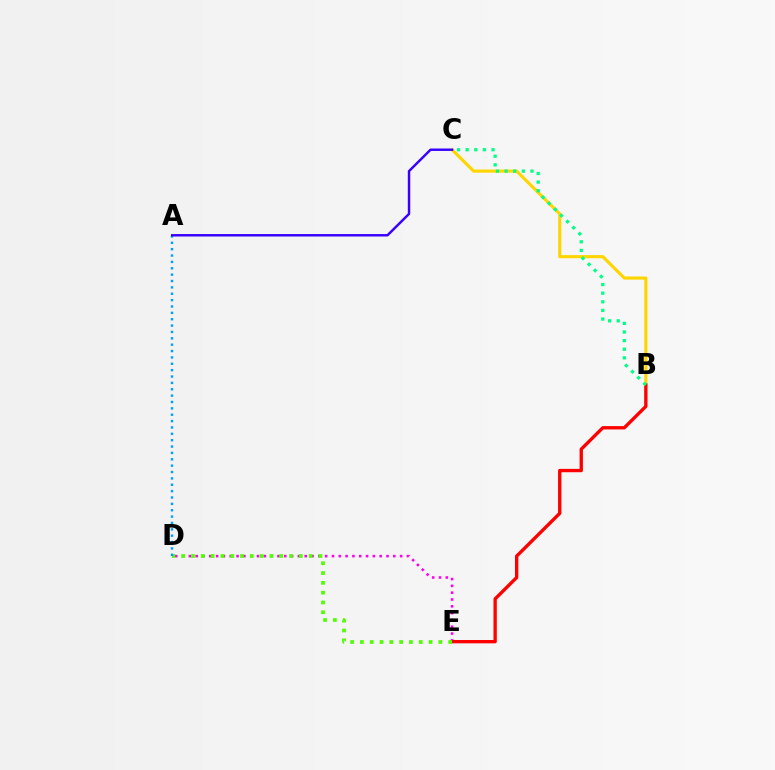{('B', 'C'): [{'color': '#ffd500', 'line_style': 'solid', 'thickness': 2.25}, {'color': '#00ff86', 'line_style': 'dotted', 'thickness': 2.34}], ('D', 'E'): [{'color': '#ff00ed', 'line_style': 'dotted', 'thickness': 1.85}, {'color': '#4fff00', 'line_style': 'dotted', 'thickness': 2.66}], ('B', 'E'): [{'color': '#ff0000', 'line_style': 'solid', 'thickness': 2.4}], ('A', 'D'): [{'color': '#009eff', 'line_style': 'dotted', 'thickness': 1.73}], ('A', 'C'): [{'color': '#3700ff', 'line_style': 'solid', 'thickness': 1.76}]}